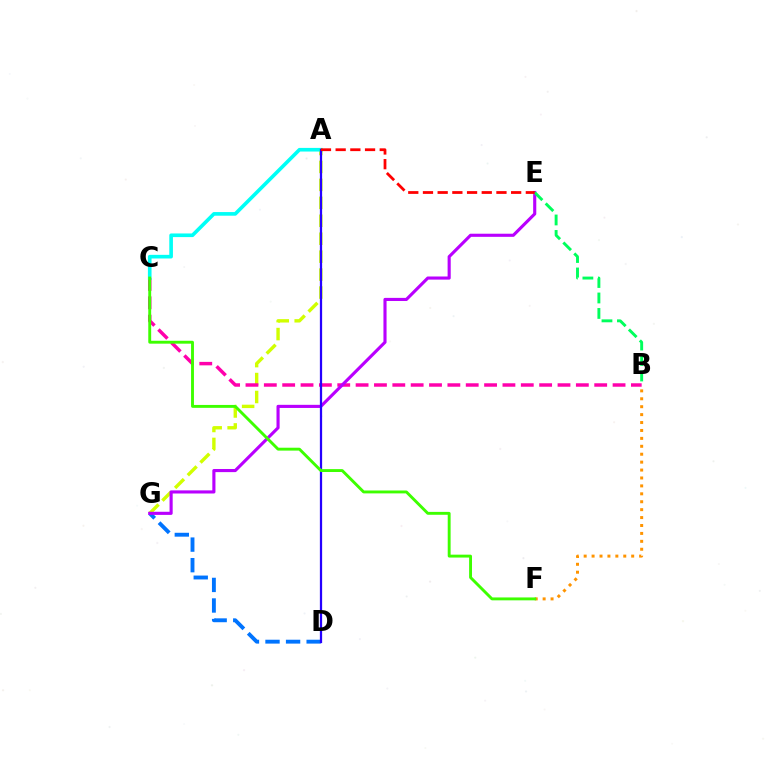{('A', 'G'): [{'color': '#d1ff00', 'line_style': 'dashed', 'thickness': 2.44}], ('B', 'C'): [{'color': '#ff00ac', 'line_style': 'dashed', 'thickness': 2.49}], ('B', 'F'): [{'color': '#ff9400', 'line_style': 'dotted', 'thickness': 2.15}], ('D', 'G'): [{'color': '#0074ff', 'line_style': 'dashed', 'thickness': 2.79}], ('A', 'C'): [{'color': '#00fff6', 'line_style': 'solid', 'thickness': 2.62}], ('E', 'G'): [{'color': '#b900ff', 'line_style': 'solid', 'thickness': 2.25}], ('A', 'D'): [{'color': '#2500ff', 'line_style': 'solid', 'thickness': 1.62}], ('B', 'E'): [{'color': '#00ff5c', 'line_style': 'dashed', 'thickness': 2.1}], ('C', 'F'): [{'color': '#3dff00', 'line_style': 'solid', 'thickness': 2.08}], ('A', 'E'): [{'color': '#ff0000', 'line_style': 'dashed', 'thickness': 2.0}]}